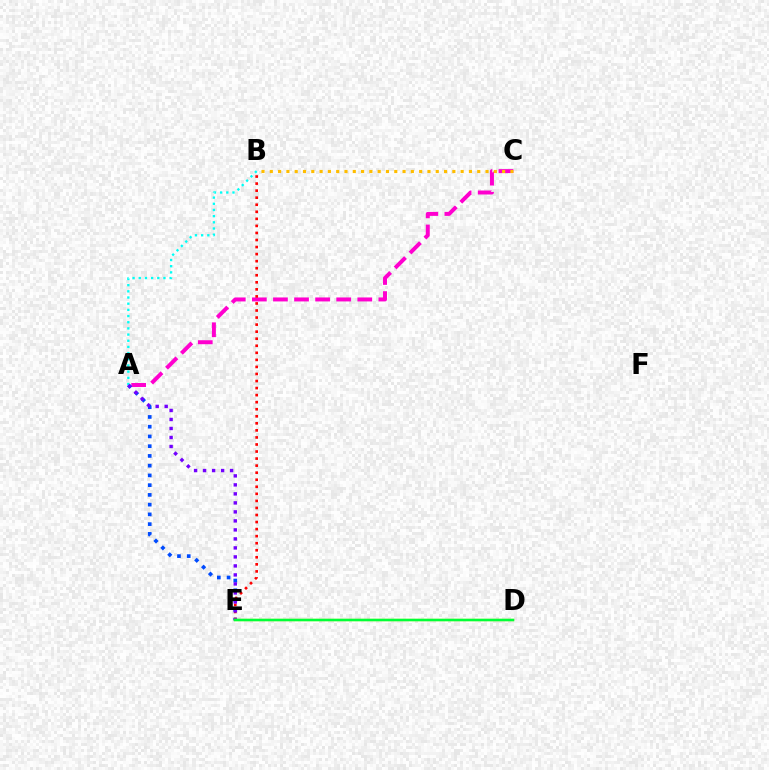{('A', 'C'): [{'color': '#ff00cf', 'line_style': 'dashed', 'thickness': 2.86}], ('A', 'E'): [{'color': '#004bff', 'line_style': 'dotted', 'thickness': 2.65}, {'color': '#7200ff', 'line_style': 'dotted', 'thickness': 2.45}], ('B', 'E'): [{'color': '#ff0000', 'line_style': 'dotted', 'thickness': 1.92}], ('B', 'C'): [{'color': '#ffbd00', 'line_style': 'dotted', 'thickness': 2.25}], ('A', 'B'): [{'color': '#00fff6', 'line_style': 'dotted', 'thickness': 1.68}], ('D', 'E'): [{'color': '#84ff00', 'line_style': 'solid', 'thickness': 1.73}, {'color': '#00ff39', 'line_style': 'solid', 'thickness': 1.73}]}